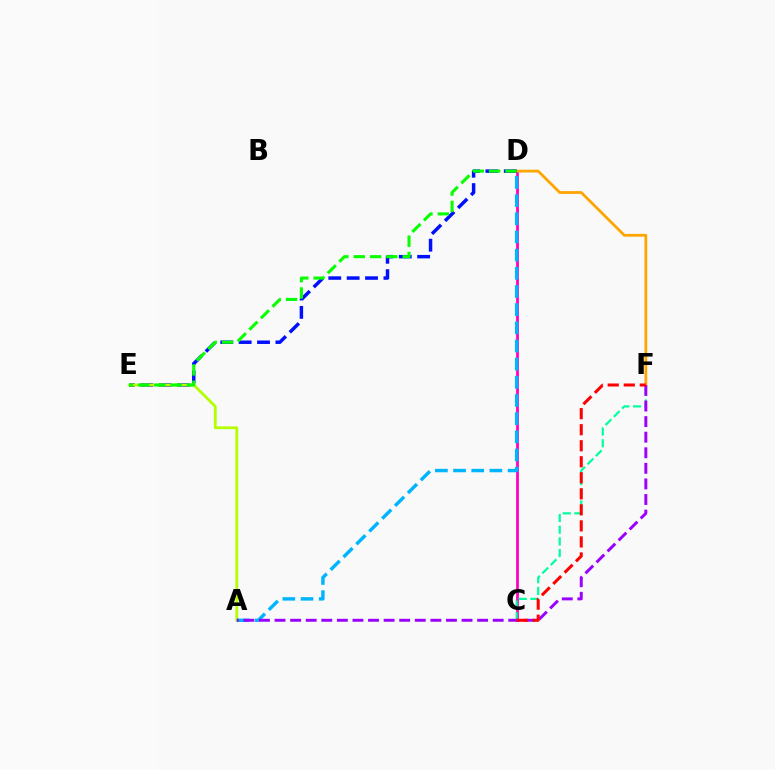{('C', 'D'): [{'color': '#ff00bd', 'line_style': 'solid', 'thickness': 1.98}], ('C', 'F'): [{'color': '#00ff9d', 'line_style': 'dashed', 'thickness': 1.59}, {'color': '#ff0000', 'line_style': 'dashed', 'thickness': 2.18}], ('D', 'F'): [{'color': '#ffa500', 'line_style': 'solid', 'thickness': 1.99}], ('D', 'E'): [{'color': '#0010ff', 'line_style': 'dashed', 'thickness': 2.5}, {'color': '#08ff00', 'line_style': 'dashed', 'thickness': 2.22}], ('A', 'E'): [{'color': '#b3ff00', 'line_style': 'solid', 'thickness': 1.99}], ('A', 'D'): [{'color': '#00b5ff', 'line_style': 'dashed', 'thickness': 2.47}], ('A', 'F'): [{'color': '#9b00ff', 'line_style': 'dashed', 'thickness': 2.12}]}